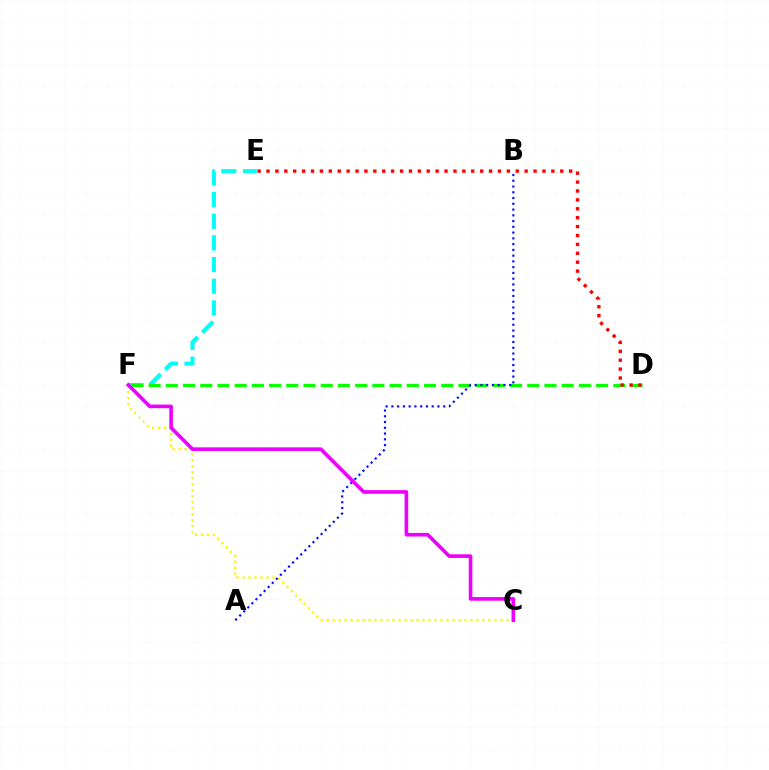{('E', 'F'): [{'color': '#00fff6', 'line_style': 'dashed', 'thickness': 2.94}], ('C', 'F'): [{'color': '#fcf500', 'line_style': 'dotted', 'thickness': 1.63}, {'color': '#ee00ff', 'line_style': 'solid', 'thickness': 2.61}], ('D', 'F'): [{'color': '#08ff00', 'line_style': 'dashed', 'thickness': 2.34}], ('D', 'E'): [{'color': '#ff0000', 'line_style': 'dotted', 'thickness': 2.42}], ('A', 'B'): [{'color': '#0010ff', 'line_style': 'dotted', 'thickness': 1.56}]}